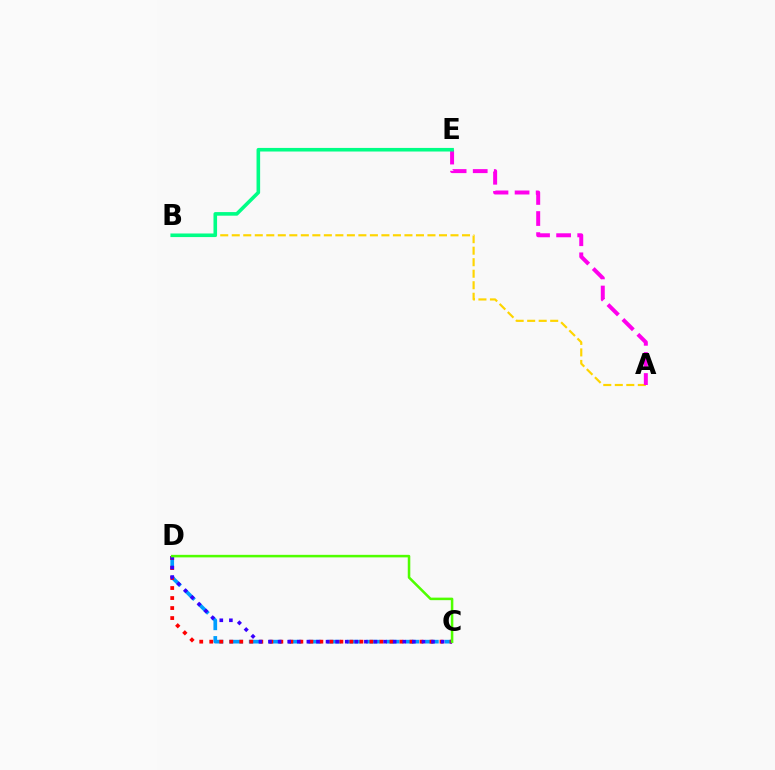{('C', 'D'): [{'color': '#009eff', 'line_style': 'dashed', 'thickness': 2.66}, {'color': '#ff0000', 'line_style': 'dotted', 'thickness': 2.72}, {'color': '#3700ff', 'line_style': 'dotted', 'thickness': 2.61}, {'color': '#4fff00', 'line_style': 'solid', 'thickness': 1.83}], ('A', 'B'): [{'color': '#ffd500', 'line_style': 'dashed', 'thickness': 1.56}], ('A', 'E'): [{'color': '#ff00ed', 'line_style': 'dashed', 'thickness': 2.86}], ('B', 'E'): [{'color': '#00ff86', 'line_style': 'solid', 'thickness': 2.59}]}